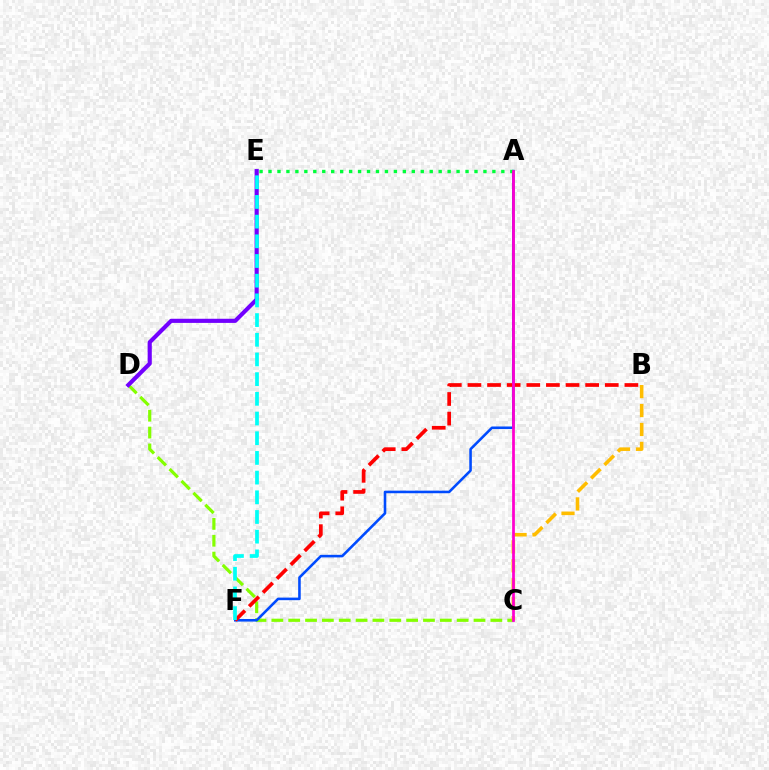{('C', 'D'): [{'color': '#84ff00', 'line_style': 'dashed', 'thickness': 2.29}], ('A', 'F'): [{'color': '#004bff', 'line_style': 'solid', 'thickness': 1.86}], ('A', 'E'): [{'color': '#00ff39', 'line_style': 'dotted', 'thickness': 2.43}], ('B', 'C'): [{'color': '#ffbd00', 'line_style': 'dashed', 'thickness': 2.57}], ('D', 'E'): [{'color': '#7200ff', 'line_style': 'solid', 'thickness': 2.97}], ('B', 'F'): [{'color': '#ff0000', 'line_style': 'dashed', 'thickness': 2.67}], ('E', 'F'): [{'color': '#00fff6', 'line_style': 'dashed', 'thickness': 2.68}], ('A', 'C'): [{'color': '#ff00cf', 'line_style': 'solid', 'thickness': 1.99}]}